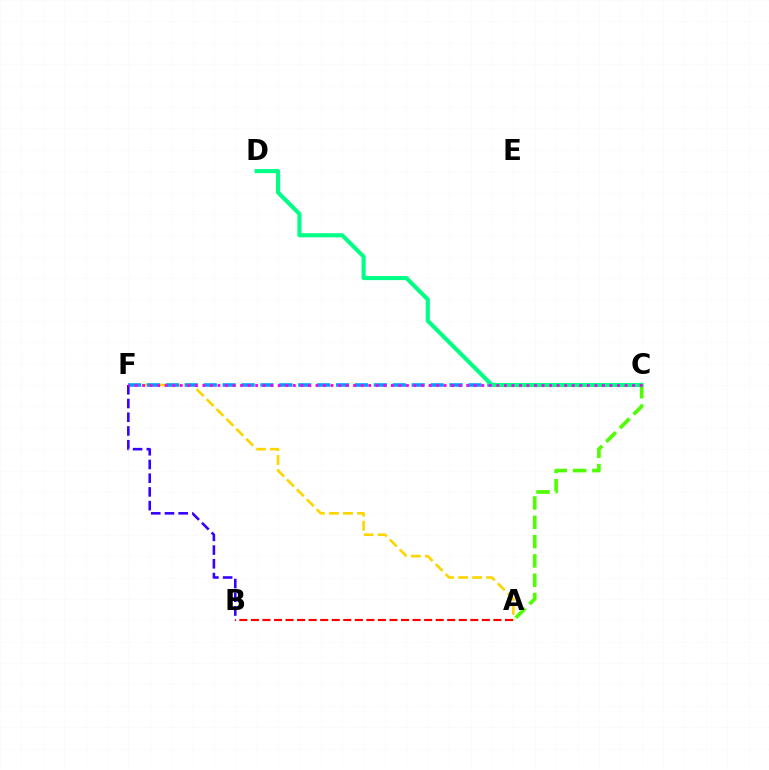{('A', 'F'): [{'color': '#ffd500', 'line_style': 'dashed', 'thickness': 1.9}], ('C', 'F'): [{'color': '#009eff', 'line_style': 'dashed', 'thickness': 2.57}, {'color': '#ff00ed', 'line_style': 'dotted', 'thickness': 2.05}], ('A', 'C'): [{'color': '#4fff00', 'line_style': 'dashed', 'thickness': 2.62}], ('B', 'F'): [{'color': '#3700ff', 'line_style': 'dashed', 'thickness': 1.86}], ('C', 'D'): [{'color': '#00ff86', 'line_style': 'solid', 'thickness': 2.96}], ('A', 'B'): [{'color': '#ff0000', 'line_style': 'dashed', 'thickness': 1.57}]}